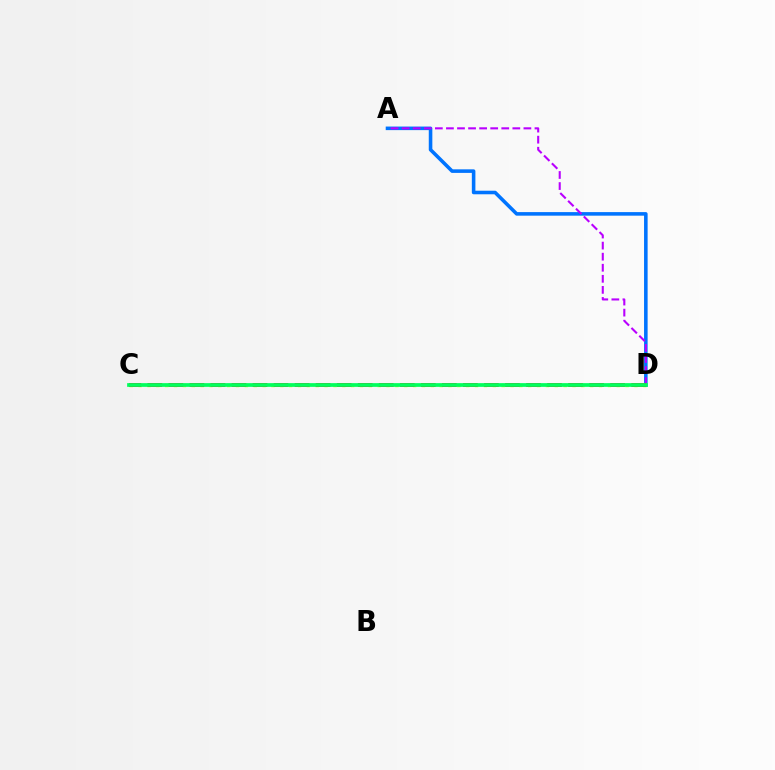{('C', 'D'): [{'color': '#d1ff00', 'line_style': 'dotted', 'thickness': 2.41}, {'color': '#ff0000', 'line_style': 'dashed', 'thickness': 2.86}, {'color': '#00ff5c', 'line_style': 'solid', 'thickness': 2.68}], ('A', 'D'): [{'color': '#0074ff', 'line_style': 'solid', 'thickness': 2.57}, {'color': '#b900ff', 'line_style': 'dashed', 'thickness': 1.5}]}